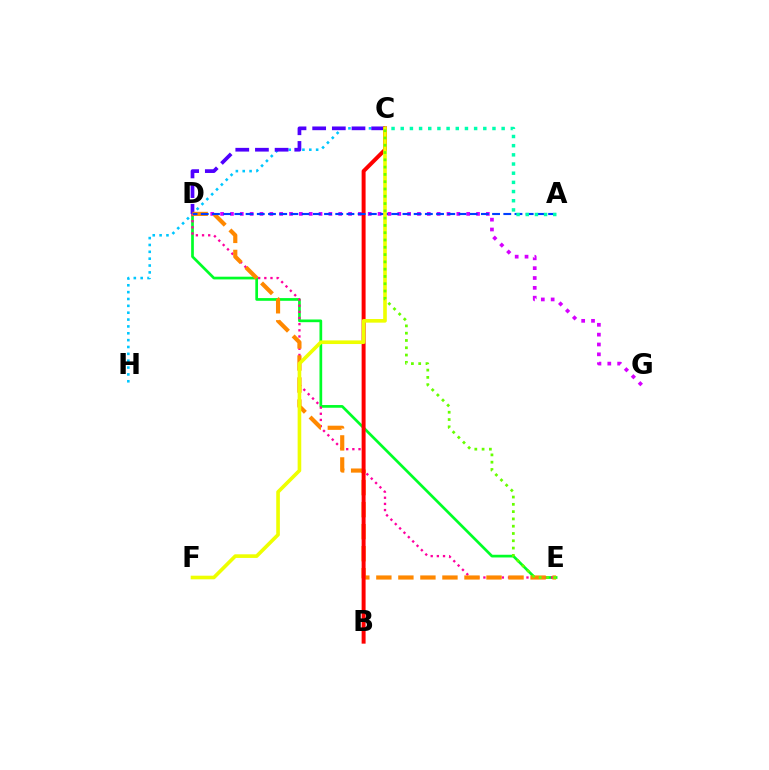{('D', 'E'): [{'color': '#00ff27', 'line_style': 'solid', 'thickness': 1.95}, {'color': '#ff00a0', 'line_style': 'dotted', 'thickness': 1.67}, {'color': '#ff8800', 'line_style': 'dashed', 'thickness': 2.99}], ('C', 'H'): [{'color': '#00c7ff', 'line_style': 'dotted', 'thickness': 1.86}], ('D', 'G'): [{'color': '#d600ff', 'line_style': 'dotted', 'thickness': 2.67}], ('C', 'D'): [{'color': '#4f00ff', 'line_style': 'dashed', 'thickness': 2.67}], ('B', 'C'): [{'color': '#ff0000', 'line_style': 'solid', 'thickness': 2.85}], ('A', 'D'): [{'color': '#003fff', 'line_style': 'dashed', 'thickness': 1.52}], ('C', 'F'): [{'color': '#eeff00', 'line_style': 'solid', 'thickness': 2.61}], ('C', 'E'): [{'color': '#66ff00', 'line_style': 'dotted', 'thickness': 1.98}], ('A', 'C'): [{'color': '#00ffaf', 'line_style': 'dotted', 'thickness': 2.49}]}